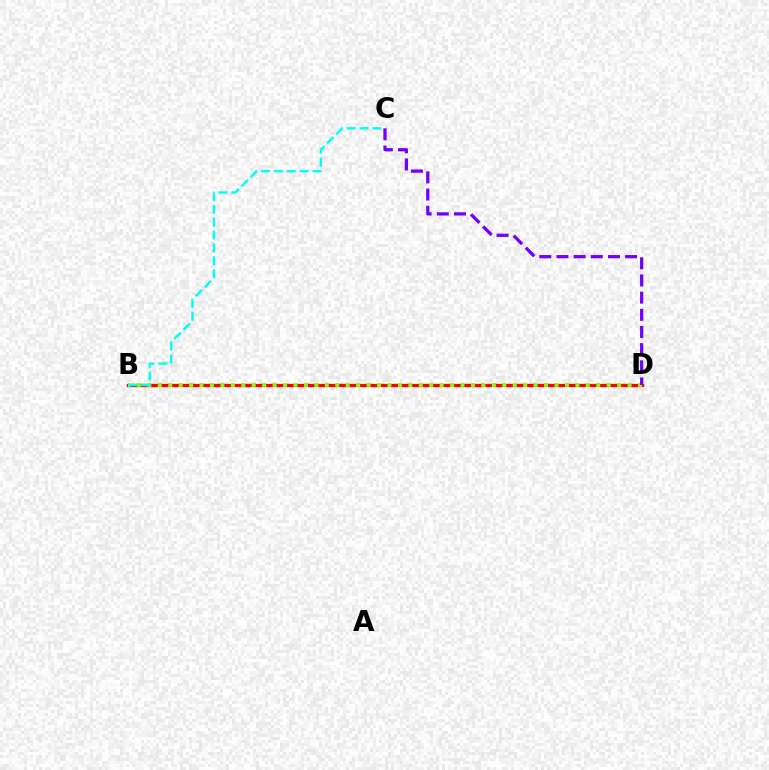{('B', 'D'): [{'color': '#ff0000', 'line_style': 'solid', 'thickness': 2.37}, {'color': '#84ff00', 'line_style': 'dotted', 'thickness': 2.84}], ('C', 'D'): [{'color': '#7200ff', 'line_style': 'dashed', 'thickness': 2.33}], ('B', 'C'): [{'color': '#00fff6', 'line_style': 'dashed', 'thickness': 1.75}]}